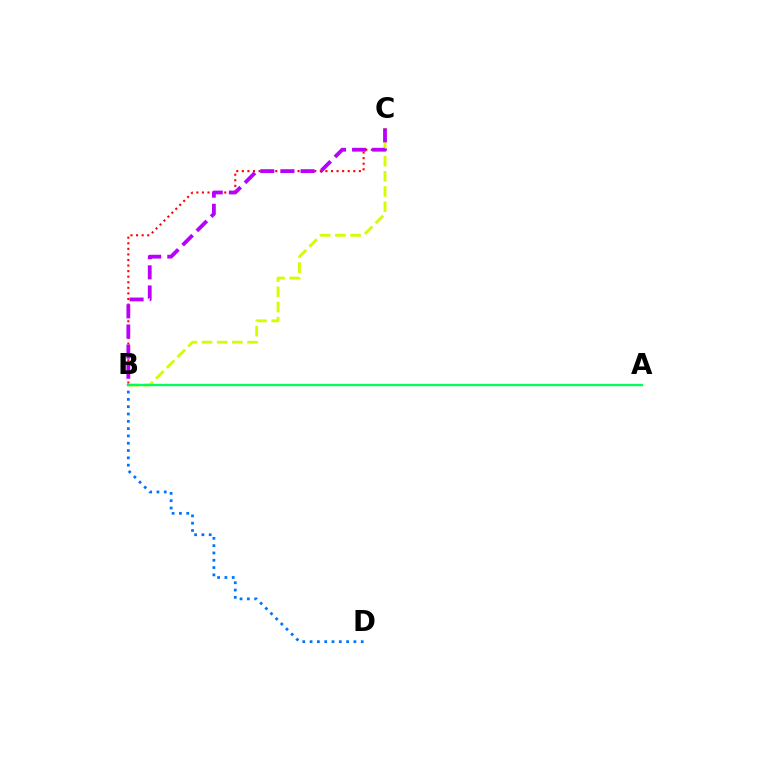{('B', 'C'): [{'color': '#ff0000', 'line_style': 'dotted', 'thickness': 1.51}, {'color': '#d1ff00', 'line_style': 'dashed', 'thickness': 2.06}, {'color': '#b900ff', 'line_style': 'dashed', 'thickness': 2.74}], ('B', 'D'): [{'color': '#0074ff', 'line_style': 'dotted', 'thickness': 1.99}], ('A', 'B'): [{'color': '#00ff5c', 'line_style': 'solid', 'thickness': 1.67}]}